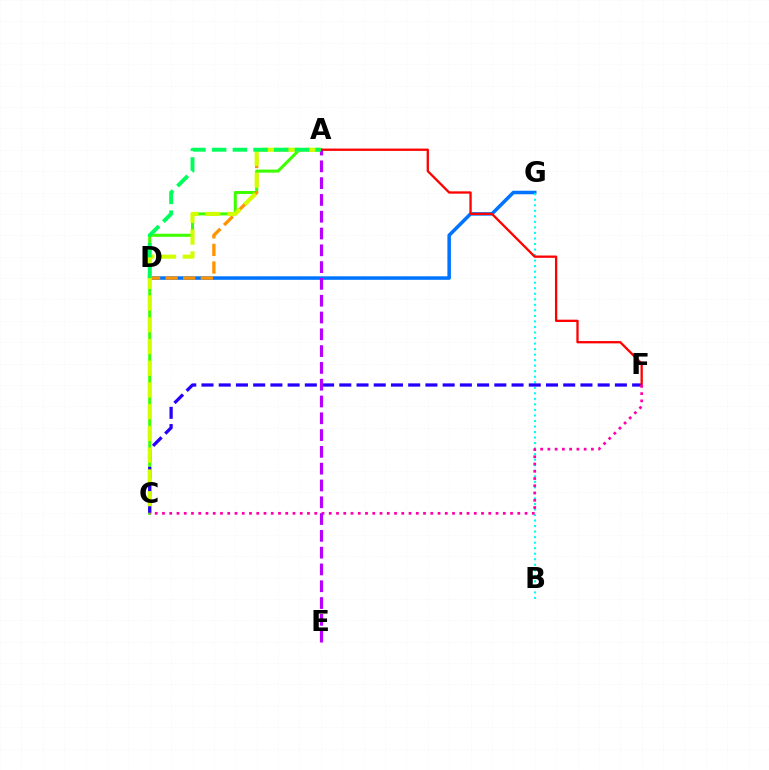{('A', 'C'): [{'color': '#3dff00', 'line_style': 'solid', 'thickness': 2.19}, {'color': '#d1ff00', 'line_style': 'dashed', 'thickness': 2.95}], ('D', 'G'): [{'color': '#0074ff', 'line_style': 'solid', 'thickness': 2.54}], ('A', 'D'): [{'color': '#ff9400', 'line_style': 'dashed', 'thickness': 2.39}, {'color': '#00ff5c', 'line_style': 'dashed', 'thickness': 2.81}], ('B', 'G'): [{'color': '#00fff6', 'line_style': 'dotted', 'thickness': 1.5}], ('C', 'F'): [{'color': '#2500ff', 'line_style': 'dashed', 'thickness': 2.34}, {'color': '#ff00ac', 'line_style': 'dotted', 'thickness': 1.97}], ('A', 'F'): [{'color': '#ff0000', 'line_style': 'solid', 'thickness': 1.66}], ('A', 'E'): [{'color': '#b900ff', 'line_style': 'dashed', 'thickness': 2.28}]}